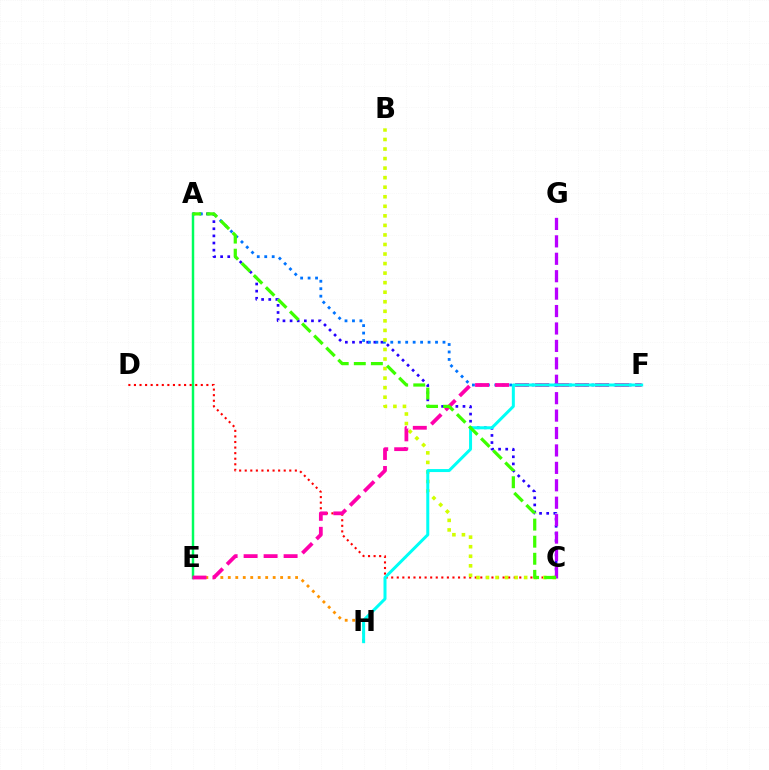{('E', 'H'): [{'color': '#ff9400', 'line_style': 'dotted', 'thickness': 2.03}], ('A', 'C'): [{'color': '#2500ff', 'line_style': 'dotted', 'thickness': 1.94}, {'color': '#3dff00', 'line_style': 'dashed', 'thickness': 2.32}], ('A', 'F'): [{'color': '#0074ff', 'line_style': 'dotted', 'thickness': 2.03}], ('A', 'E'): [{'color': '#00ff5c', 'line_style': 'solid', 'thickness': 1.77}], ('C', 'D'): [{'color': '#ff0000', 'line_style': 'dotted', 'thickness': 1.51}], ('B', 'C'): [{'color': '#d1ff00', 'line_style': 'dotted', 'thickness': 2.59}], ('E', 'F'): [{'color': '#ff00ac', 'line_style': 'dashed', 'thickness': 2.72}], ('C', 'G'): [{'color': '#b900ff', 'line_style': 'dashed', 'thickness': 2.37}], ('F', 'H'): [{'color': '#00fff6', 'line_style': 'solid', 'thickness': 2.16}]}